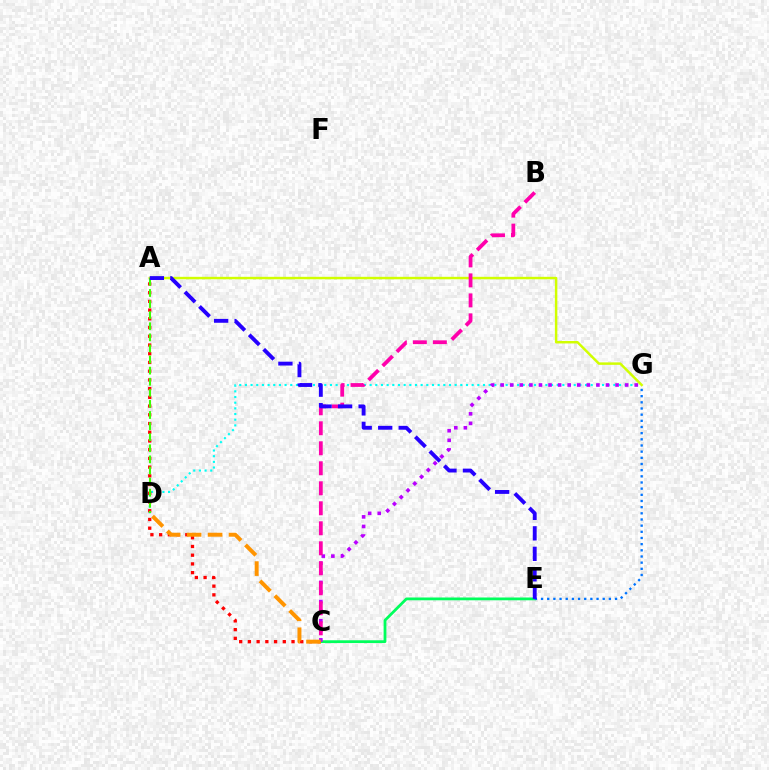{('D', 'G'): [{'color': '#00fff6', 'line_style': 'dotted', 'thickness': 1.54}], ('C', 'E'): [{'color': '#00ff5c', 'line_style': 'solid', 'thickness': 2.0}], ('A', 'G'): [{'color': '#d1ff00', 'line_style': 'solid', 'thickness': 1.78}], ('A', 'C'): [{'color': '#ff0000', 'line_style': 'dotted', 'thickness': 2.37}], ('C', 'G'): [{'color': '#b900ff', 'line_style': 'dotted', 'thickness': 2.6}], ('B', 'C'): [{'color': '#ff00ac', 'line_style': 'dashed', 'thickness': 2.72}], ('C', 'D'): [{'color': '#ff9400', 'line_style': 'dashed', 'thickness': 2.85}], ('E', 'G'): [{'color': '#0074ff', 'line_style': 'dotted', 'thickness': 1.68}], ('A', 'D'): [{'color': '#3dff00', 'line_style': 'dashed', 'thickness': 1.51}], ('A', 'E'): [{'color': '#2500ff', 'line_style': 'dashed', 'thickness': 2.78}]}